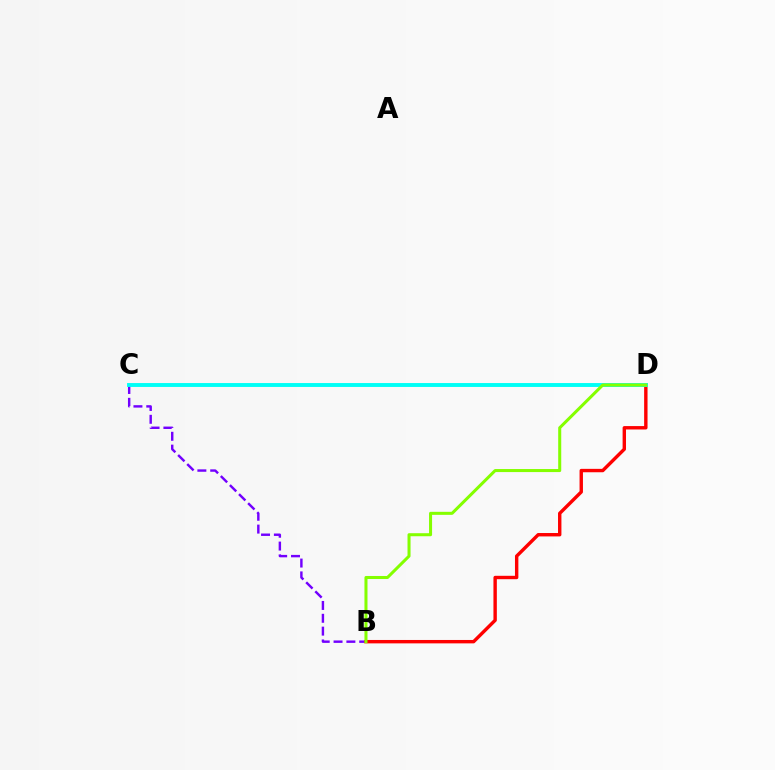{('B', 'C'): [{'color': '#7200ff', 'line_style': 'dashed', 'thickness': 1.74}], ('B', 'D'): [{'color': '#ff0000', 'line_style': 'solid', 'thickness': 2.45}, {'color': '#84ff00', 'line_style': 'solid', 'thickness': 2.19}], ('C', 'D'): [{'color': '#00fff6', 'line_style': 'solid', 'thickness': 2.81}]}